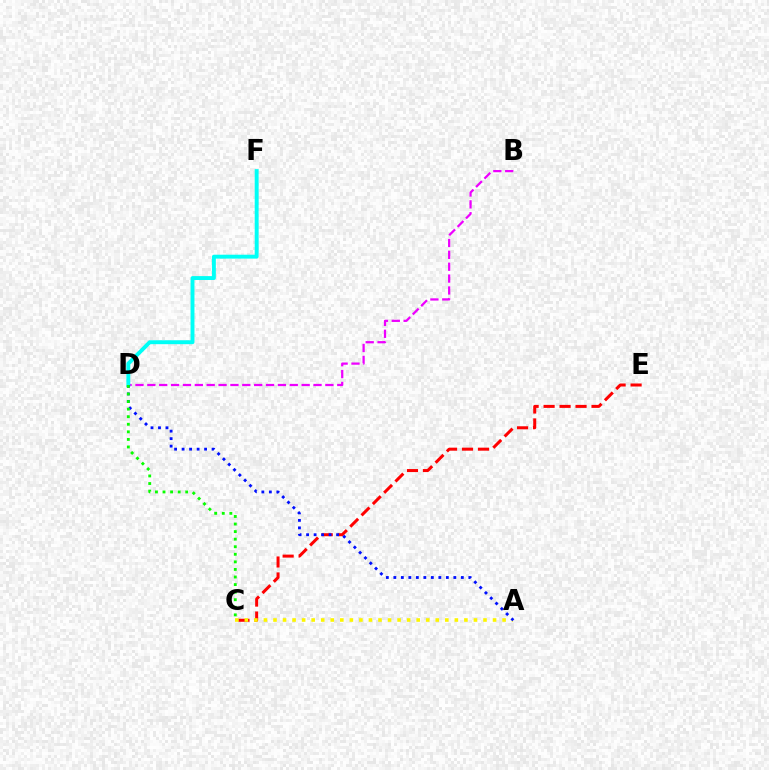{('B', 'D'): [{'color': '#ee00ff', 'line_style': 'dashed', 'thickness': 1.61}], ('D', 'F'): [{'color': '#00fff6', 'line_style': 'solid', 'thickness': 2.82}], ('C', 'E'): [{'color': '#ff0000', 'line_style': 'dashed', 'thickness': 2.17}], ('A', 'C'): [{'color': '#fcf500', 'line_style': 'dotted', 'thickness': 2.59}], ('A', 'D'): [{'color': '#0010ff', 'line_style': 'dotted', 'thickness': 2.04}], ('C', 'D'): [{'color': '#08ff00', 'line_style': 'dotted', 'thickness': 2.06}]}